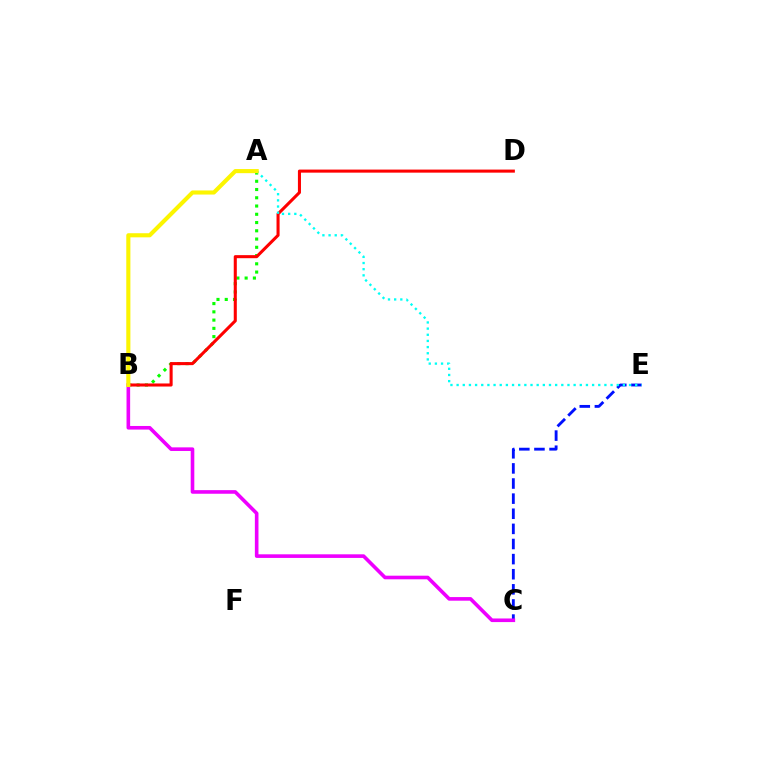{('C', 'E'): [{'color': '#0010ff', 'line_style': 'dashed', 'thickness': 2.05}], ('A', 'B'): [{'color': '#08ff00', 'line_style': 'dotted', 'thickness': 2.24}, {'color': '#fcf500', 'line_style': 'solid', 'thickness': 2.96}], ('B', 'D'): [{'color': '#ff0000', 'line_style': 'solid', 'thickness': 2.21}], ('B', 'C'): [{'color': '#ee00ff', 'line_style': 'solid', 'thickness': 2.6}], ('A', 'E'): [{'color': '#00fff6', 'line_style': 'dotted', 'thickness': 1.67}]}